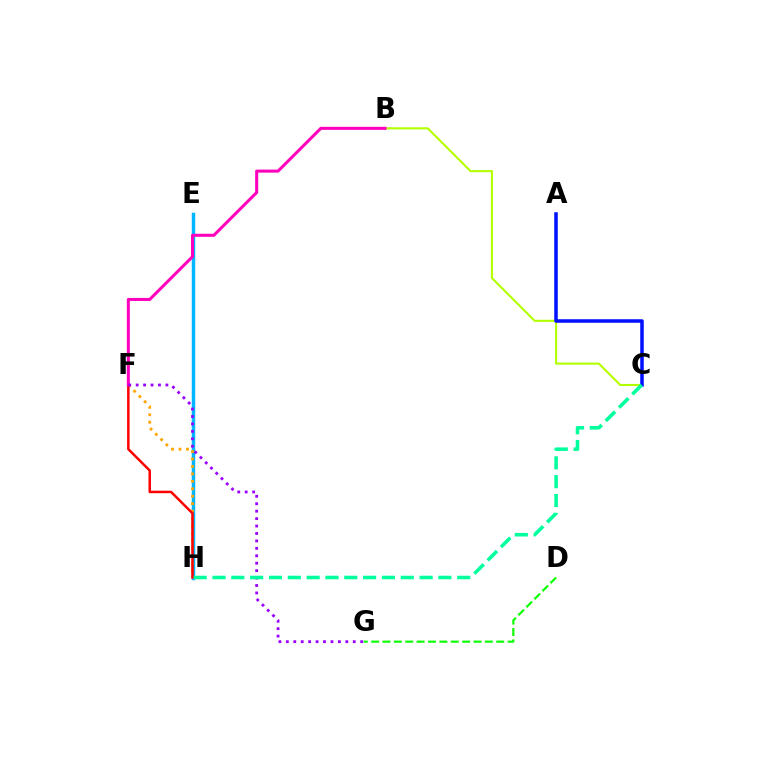{('E', 'H'): [{'color': '#00b5ff', 'line_style': 'solid', 'thickness': 2.49}], ('B', 'C'): [{'color': '#b3ff00', 'line_style': 'solid', 'thickness': 1.52}], ('D', 'G'): [{'color': '#08ff00', 'line_style': 'dashed', 'thickness': 1.55}], ('F', 'H'): [{'color': '#ffa500', 'line_style': 'dotted', 'thickness': 2.02}, {'color': '#ff0000', 'line_style': 'solid', 'thickness': 1.79}], ('B', 'F'): [{'color': '#ff00bd', 'line_style': 'solid', 'thickness': 2.19}], ('F', 'G'): [{'color': '#9b00ff', 'line_style': 'dotted', 'thickness': 2.02}], ('A', 'C'): [{'color': '#0010ff', 'line_style': 'solid', 'thickness': 2.53}], ('C', 'H'): [{'color': '#00ff9d', 'line_style': 'dashed', 'thickness': 2.56}]}